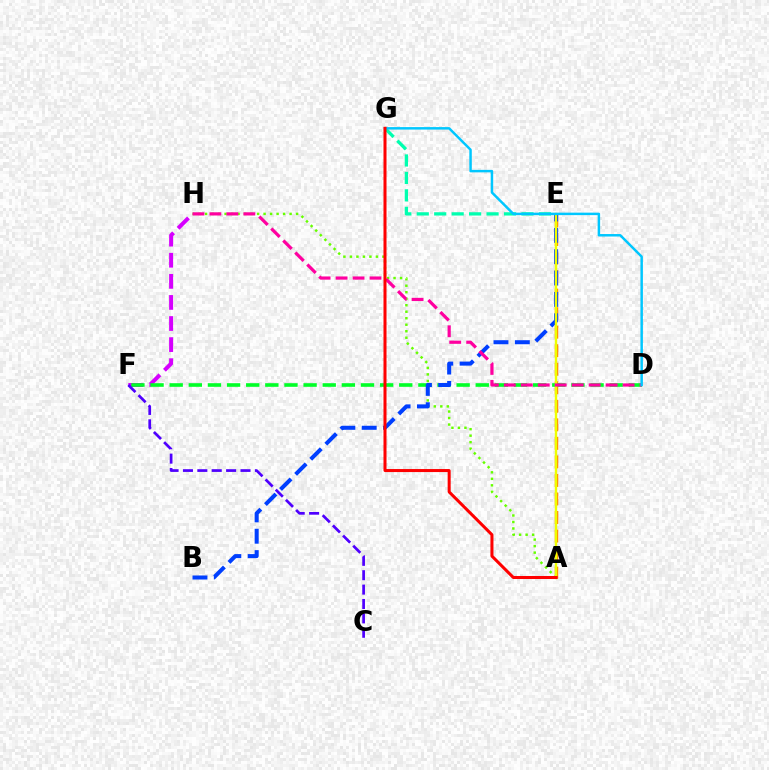{('F', 'H'): [{'color': '#d600ff', 'line_style': 'dashed', 'thickness': 2.87}], ('A', 'E'): [{'color': '#ff8800', 'line_style': 'dashed', 'thickness': 2.52}, {'color': '#eeff00', 'line_style': 'solid', 'thickness': 1.71}], ('A', 'H'): [{'color': '#66ff00', 'line_style': 'dotted', 'thickness': 1.77}], ('E', 'G'): [{'color': '#00ffaf', 'line_style': 'dashed', 'thickness': 2.37}], ('D', 'F'): [{'color': '#00ff27', 'line_style': 'dashed', 'thickness': 2.6}], ('B', 'E'): [{'color': '#003fff', 'line_style': 'dashed', 'thickness': 2.9}], ('C', 'F'): [{'color': '#4f00ff', 'line_style': 'dashed', 'thickness': 1.95}], ('D', 'H'): [{'color': '#ff00a0', 'line_style': 'dashed', 'thickness': 2.31}], ('D', 'G'): [{'color': '#00c7ff', 'line_style': 'solid', 'thickness': 1.78}], ('A', 'G'): [{'color': '#ff0000', 'line_style': 'solid', 'thickness': 2.18}]}